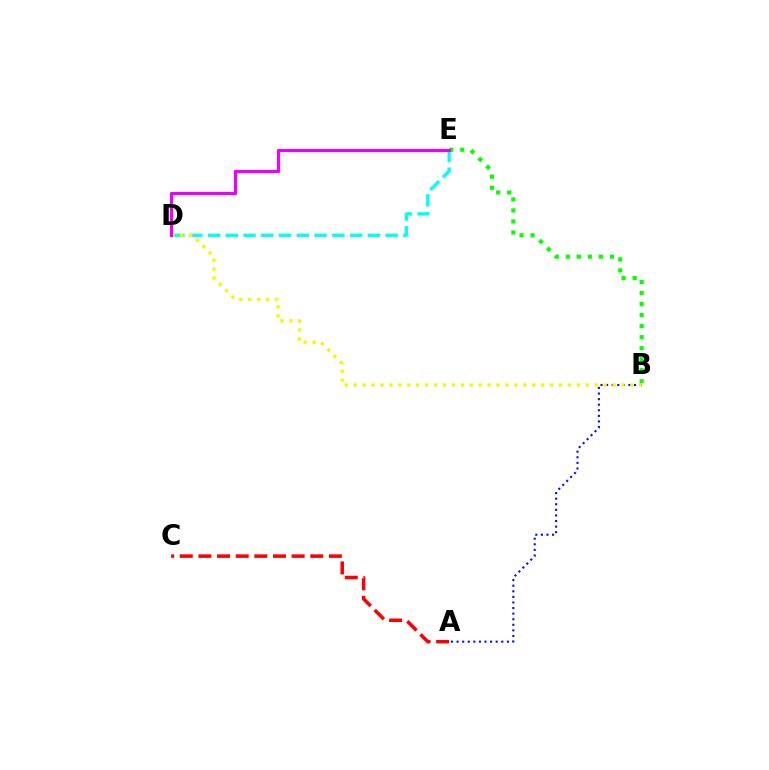{('A', 'C'): [{'color': '#ff0000', 'line_style': 'dashed', 'thickness': 2.53}], ('B', 'E'): [{'color': '#08ff00', 'line_style': 'dotted', 'thickness': 3.0}], ('A', 'B'): [{'color': '#0010ff', 'line_style': 'dotted', 'thickness': 1.52}], ('D', 'E'): [{'color': '#00fff6', 'line_style': 'dashed', 'thickness': 2.41}, {'color': '#ee00ff', 'line_style': 'solid', 'thickness': 2.28}], ('B', 'D'): [{'color': '#fcf500', 'line_style': 'dotted', 'thickness': 2.43}]}